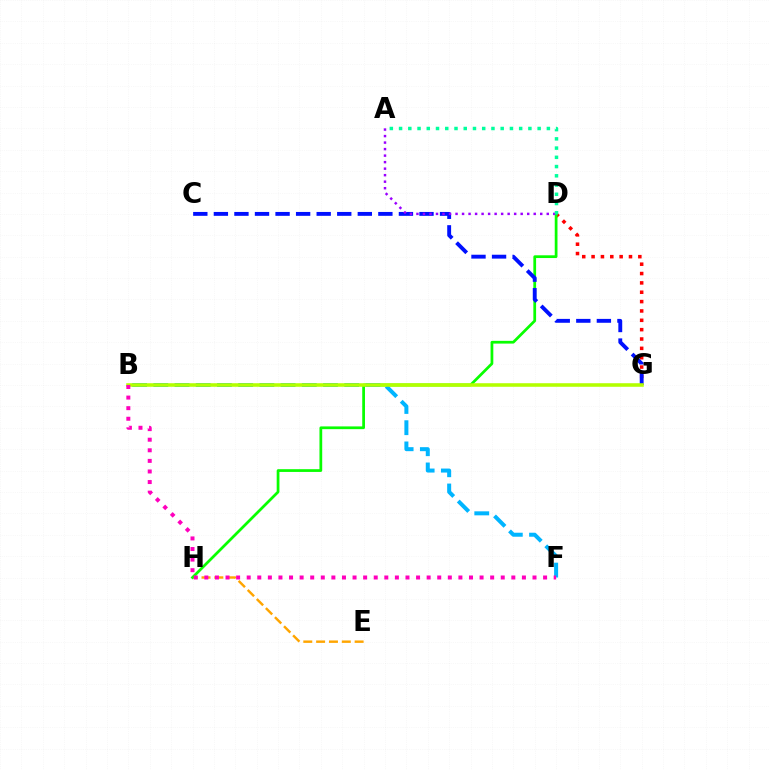{('E', 'H'): [{'color': '#ffa500', 'line_style': 'dashed', 'thickness': 1.74}], ('D', 'G'): [{'color': '#ff0000', 'line_style': 'dotted', 'thickness': 2.54}], ('D', 'H'): [{'color': '#08ff00', 'line_style': 'solid', 'thickness': 1.98}], ('B', 'F'): [{'color': '#00b5ff', 'line_style': 'dashed', 'thickness': 2.88}, {'color': '#ff00bd', 'line_style': 'dotted', 'thickness': 2.88}], ('C', 'G'): [{'color': '#0010ff', 'line_style': 'dashed', 'thickness': 2.79}], ('A', 'D'): [{'color': '#9b00ff', 'line_style': 'dotted', 'thickness': 1.77}, {'color': '#00ff9d', 'line_style': 'dotted', 'thickness': 2.51}], ('B', 'G'): [{'color': '#b3ff00', 'line_style': 'solid', 'thickness': 2.56}]}